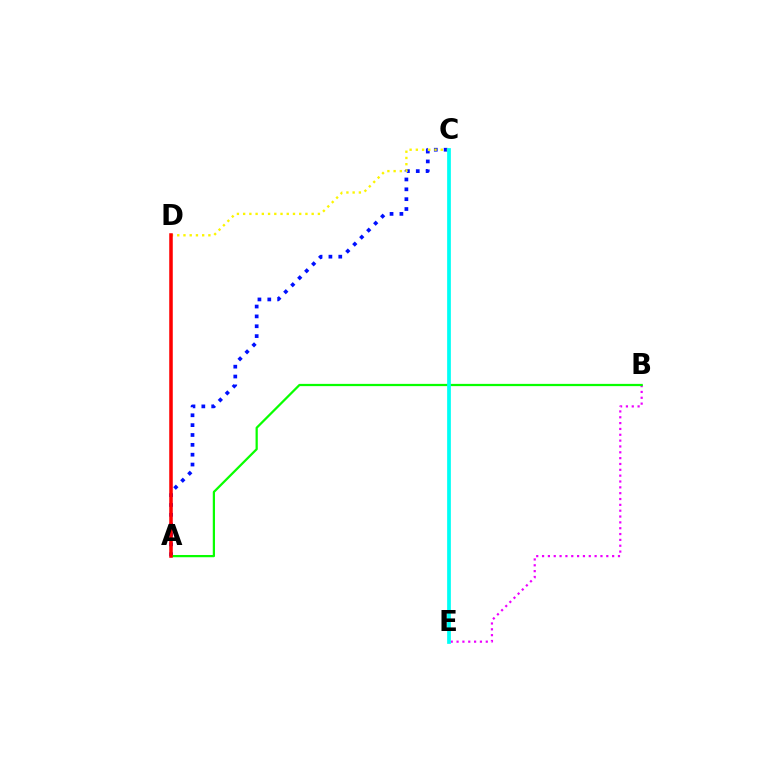{('B', 'E'): [{'color': '#ee00ff', 'line_style': 'dotted', 'thickness': 1.59}], ('A', 'C'): [{'color': '#0010ff', 'line_style': 'dotted', 'thickness': 2.68}], ('A', 'B'): [{'color': '#08ff00', 'line_style': 'solid', 'thickness': 1.61}], ('C', 'D'): [{'color': '#fcf500', 'line_style': 'dotted', 'thickness': 1.69}], ('A', 'D'): [{'color': '#ff0000', 'line_style': 'solid', 'thickness': 2.54}], ('C', 'E'): [{'color': '#00fff6', 'line_style': 'solid', 'thickness': 2.68}]}